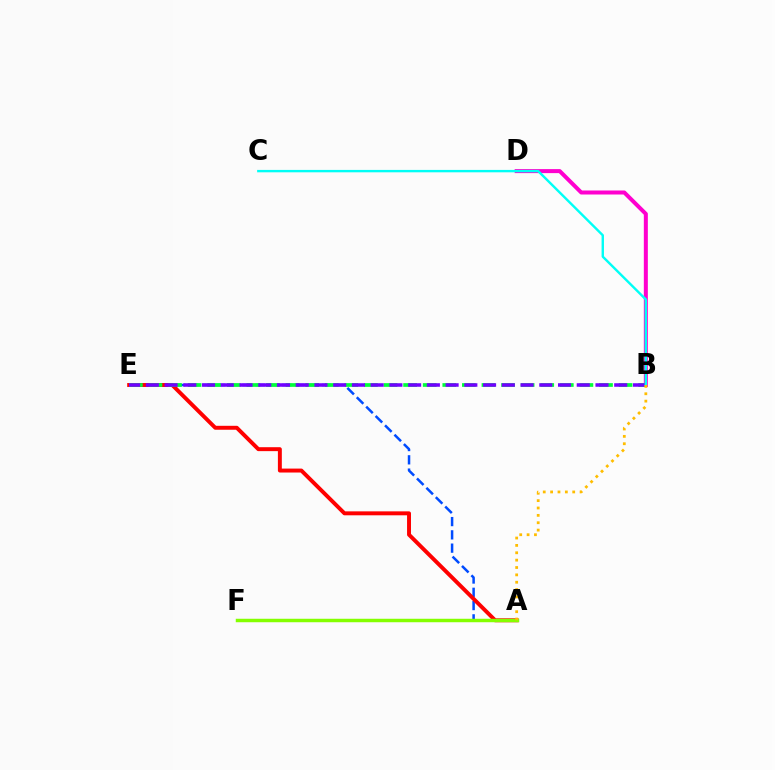{('A', 'E'): [{'color': '#004bff', 'line_style': 'dashed', 'thickness': 1.8}, {'color': '#ff0000', 'line_style': 'solid', 'thickness': 2.84}], ('B', 'D'): [{'color': '#ff00cf', 'line_style': 'solid', 'thickness': 2.89}], ('A', 'F'): [{'color': '#84ff00', 'line_style': 'solid', 'thickness': 2.49}], ('B', 'E'): [{'color': '#00ff39', 'line_style': 'dashed', 'thickness': 2.66}, {'color': '#7200ff', 'line_style': 'dashed', 'thickness': 2.55}], ('B', 'C'): [{'color': '#00fff6', 'line_style': 'solid', 'thickness': 1.73}], ('A', 'B'): [{'color': '#ffbd00', 'line_style': 'dotted', 'thickness': 2.0}]}